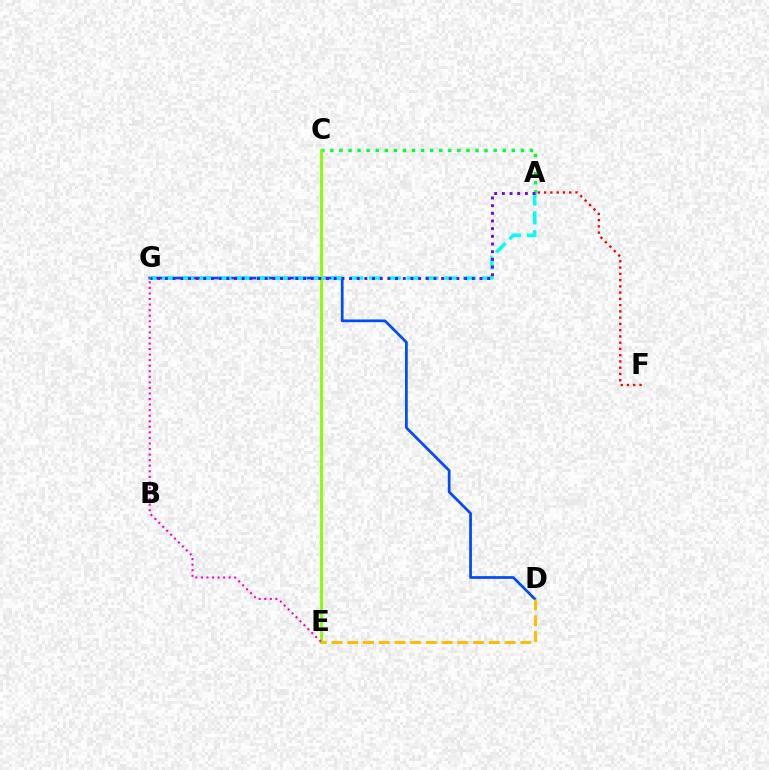{('A', 'C'): [{'color': '#00ff39', 'line_style': 'dotted', 'thickness': 2.46}], ('D', 'G'): [{'color': '#004bff', 'line_style': 'solid', 'thickness': 1.97}], ('A', 'G'): [{'color': '#00fff6', 'line_style': 'dashed', 'thickness': 2.56}, {'color': '#7200ff', 'line_style': 'dotted', 'thickness': 2.08}], ('C', 'E'): [{'color': '#84ff00', 'line_style': 'solid', 'thickness': 2.04}], ('A', 'F'): [{'color': '#ff0000', 'line_style': 'dotted', 'thickness': 1.7}], ('E', 'G'): [{'color': '#ff00cf', 'line_style': 'dotted', 'thickness': 1.51}], ('D', 'E'): [{'color': '#ffbd00', 'line_style': 'dashed', 'thickness': 2.14}]}